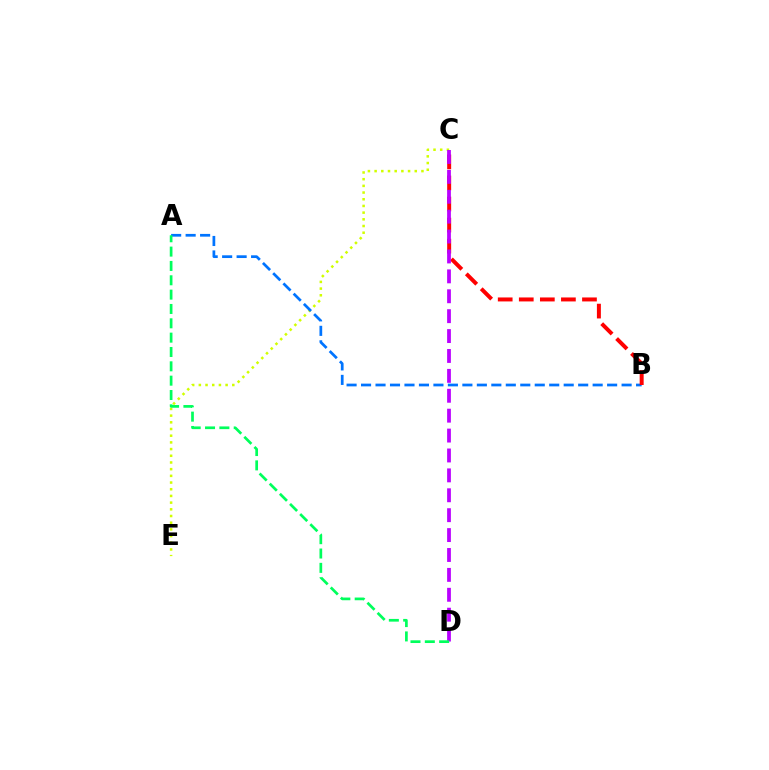{('C', 'E'): [{'color': '#d1ff00', 'line_style': 'dotted', 'thickness': 1.82}], ('A', 'B'): [{'color': '#0074ff', 'line_style': 'dashed', 'thickness': 1.97}], ('B', 'C'): [{'color': '#ff0000', 'line_style': 'dashed', 'thickness': 2.86}], ('C', 'D'): [{'color': '#b900ff', 'line_style': 'dashed', 'thickness': 2.7}], ('A', 'D'): [{'color': '#00ff5c', 'line_style': 'dashed', 'thickness': 1.95}]}